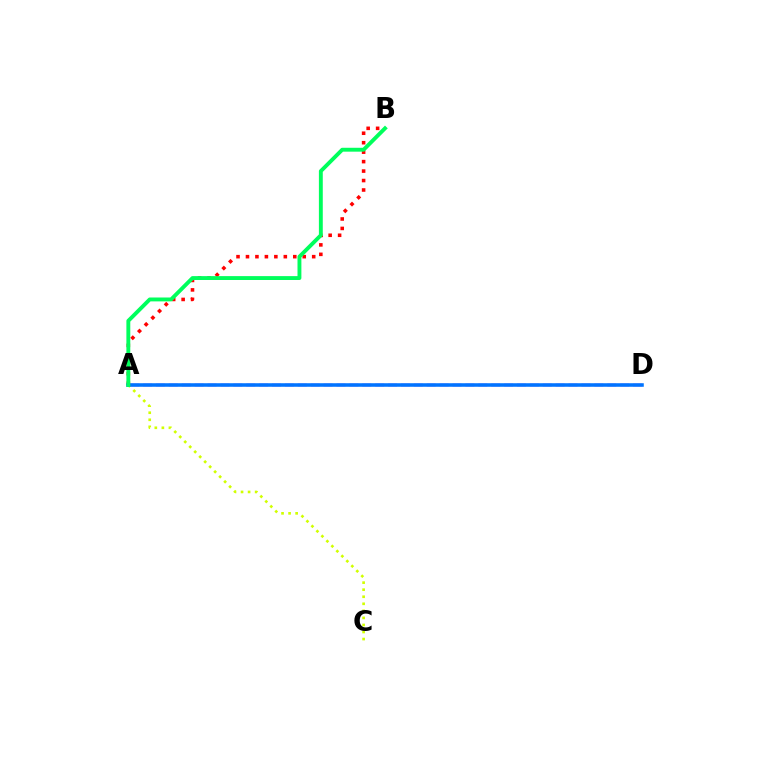{('A', 'C'): [{'color': '#d1ff00', 'line_style': 'dotted', 'thickness': 1.92}], ('A', 'B'): [{'color': '#ff0000', 'line_style': 'dotted', 'thickness': 2.57}, {'color': '#00ff5c', 'line_style': 'solid', 'thickness': 2.8}], ('A', 'D'): [{'color': '#b900ff', 'line_style': 'dashed', 'thickness': 1.75}, {'color': '#0074ff', 'line_style': 'solid', 'thickness': 2.56}]}